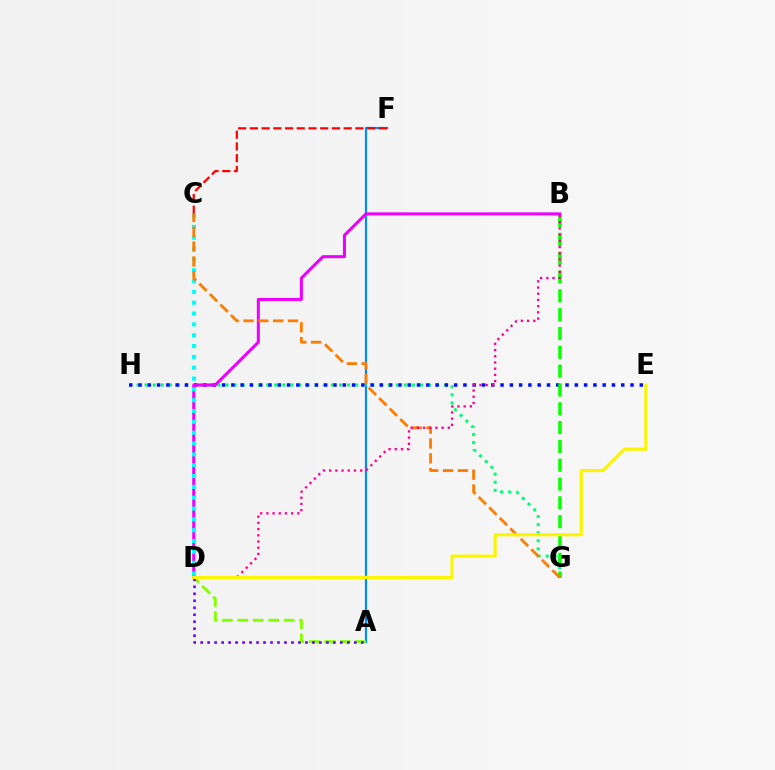{('A', 'F'): [{'color': '#008cff', 'line_style': 'solid', 'thickness': 1.59}], ('G', 'H'): [{'color': '#00ff74', 'line_style': 'dotted', 'thickness': 2.2}], ('A', 'D'): [{'color': '#84ff00', 'line_style': 'dashed', 'thickness': 2.1}, {'color': '#7200ff', 'line_style': 'dotted', 'thickness': 1.9}], ('E', 'H'): [{'color': '#0010ff', 'line_style': 'dotted', 'thickness': 2.52}], ('B', 'G'): [{'color': '#08ff00', 'line_style': 'dashed', 'thickness': 2.56}], ('C', 'F'): [{'color': '#ff0000', 'line_style': 'dashed', 'thickness': 1.59}], ('B', 'D'): [{'color': '#ee00ff', 'line_style': 'solid', 'thickness': 2.18}, {'color': '#ff0094', 'line_style': 'dotted', 'thickness': 1.69}], ('C', 'D'): [{'color': '#00fff6', 'line_style': 'dotted', 'thickness': 2.94}], ('C', 'G'): [{'color': '#ff7c00', 'line_style': 'dashed', 'thickness': 2.02}], ('D', 'E'): [{'color': '#fcf500', 'line_style': 'solid', 'thickness': 2.27}]}